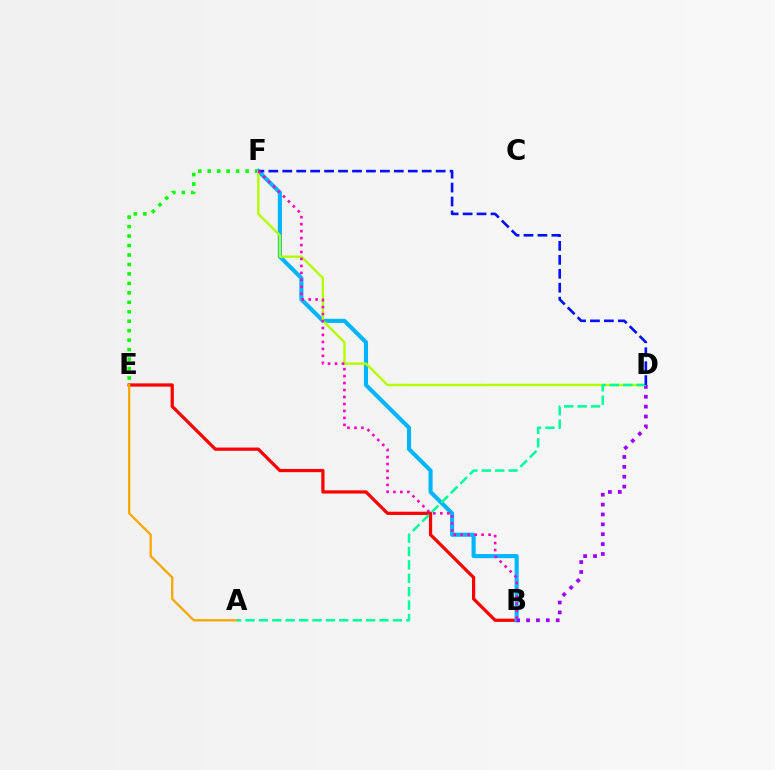{('E', 'F'): [{'color': '#08ff00', 'line_style': 'dotted', 'thickness': 2.57}], ('B', 'E'): [{'color': '#ff0000', 'line_style': 'solid', 'thickness': 2.32}], ('B', 'F'): [{'color': '#00b5ff', 'line_style': 'solid', 'thickness': 2.95}, {'color': '#ff00bd', 'line_style': 'dotted', 'thickness': 1.89}], ('A', 'E'): [{'color': '#ffa500', 'line_style': 'solid', 'thickness': 1.64}], ('D', 'F'): [{'color': '#b3ff00', 'line_style': 'solid', 'thickness': 1.73}, {'color': '#0010ff', 'line_style': 'dashed', 'thickness': 1.89}], ('B', 'D'): [{'color': '#9b00ff', 'line_style': 'dotted', 'thickness': 2.68}], ('A', 'D'): [{'color': '#00ff9d', 'line_style': 'dashed', 'thickness': 1.82}]}